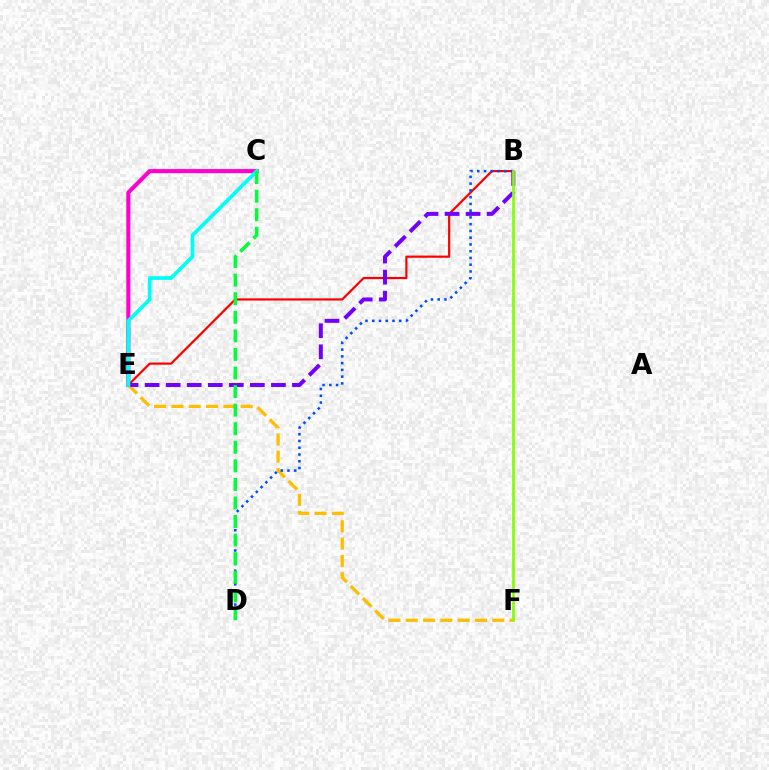{('E', 'F'): [{'color': '#ffbd00', 'line_style': 'dashed', 'thickness': 2.35}], ('B', 'E'): [{'color': '#ff0000', 'line_style': 'solid', 'thickness': 1.59}, {'color': '#7200ff', 'line_style': 'dashed', 'thickness': 2.86}], ('B', 'D'): [{'color': '#004bff', 'line_style': 'dotted', 'thickness': 1.84}], ('C', 'E'): [{'color': '#ff00cf', 'line_style': 'solid', 'thickness': 2.95}, {'color': '#00fff6', 'line_style': 'solid', 'thickness': 2.67}], ('B', 'F'): [{'color': '#84ff00', 'line_style': 'solid', 'thickness': 1.93}], ('C', 'D'): [{'color': '#00ff39', 'line_style': 'dashed', 'thickness': 2.52}]}